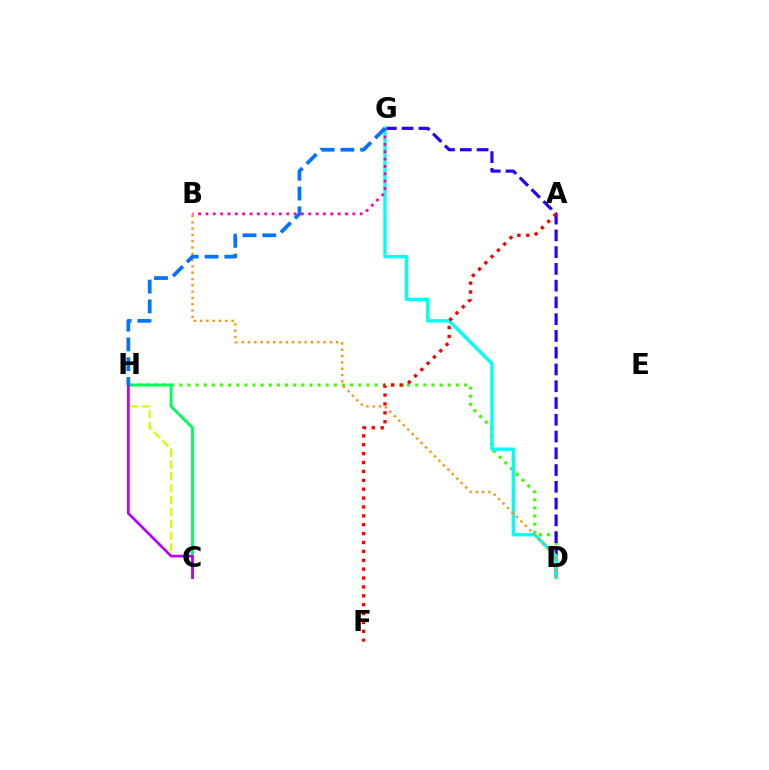{('D', 'H'): [{'color': '#3dff00', 'line_style': 'dotted', 'thickness': 2.21}], ('C', 'H'): [{'color': '#d1ff00', 'line_style': 'dashed', 'thickness': 1.61}, {'color': '#00ff5c', 'line_style': 'solid', 'thickness': 2.11}, {'color': '#b900ff', 'line_style': 'solid', 'thickness': 1.96}], ('D', 'G'): [{'color': '#2500ff', 'line_style': 'dashed', 'thickness': 2.28}, {'color': '#00fff6', 'line_style': 'solid', 'thickness': 2.43}], ('A', 'F'): [{'color': '#ff0000', 'line_style': 'dotted', 'thickness': 2.41}], ('B', 'G'): [{'color': '#ff00ac', 'line_style': 'dotted', 'thickness': 2.0}], ('B', 'D'): [{'color': '#ff9400', 'line_style': 'dotted', 'thickness': 1.71}], ('G', 'H'): [{'color': '#0074ff', 'line_style': 'dashed', 'thickness': 2.69}]}